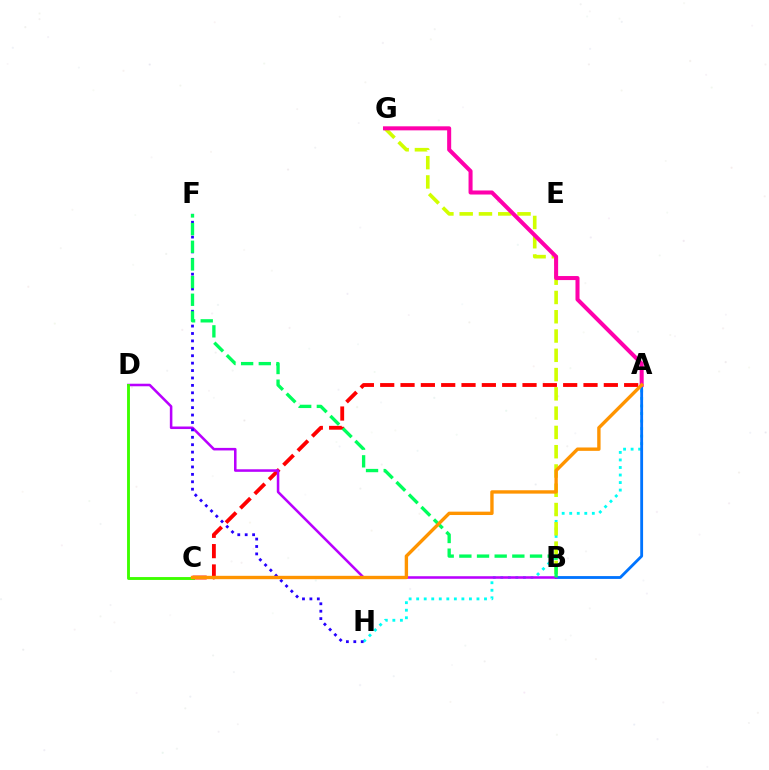{('A', 'C'): [{'color': '#ff0000', 'line_style': 'dashed', 'thickness': 2.76}, {'color': '#ff9400', 'line_style': 'solid', 'thickness': 2.43}], ('A', 'H'): [{'color': '#00fff6', 'line_style': 'dotted', 'thickness': 2.05}], ('A', 'B'): [{'color': '#0074ff', 'line_style': 'solid', 'thickness': 2.04}], ('B', 'D'): [{'color': '#b900ff', 'line_style': 'solid', 'thickness': 1.83}], ('F', 'H'): [{'color': '#2500ff', 'line_style': 'dotted', 'thickness': 2.01}], ('B', 'G'): [{'color': '#d1ff00', 'line_style': 'dashed', 'thickness': 2.62}], ('C', 'D'): [{'color': '#3dff00', 'line_style': 'solid', 'thickness': 2.08}], ('A', 'G'): [{'color': '#ff00ac', 'line_style': 'solid', 'thickness': 2.91}], ('B', 'F'): [{'color': '#00ff5c', 'line_style': 'dashed', 'thickness': 2.4}]}